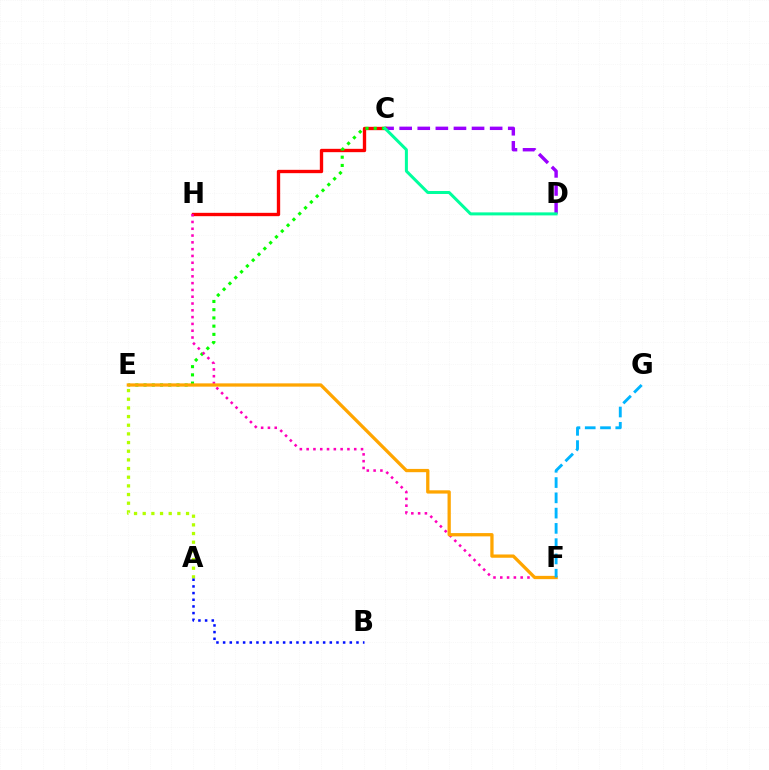{('C', 'D'): [{'color': '#9b00ff', 'line_style': 'dashed', 'thickness': 2.46}, {'color': '#00ff9d', 'line_style': 'solid', 'thickness': 2.17}], ('C', 'H'): [{'color': '#ff0000', 'line_style': 'solid', 'thickness': 2.41}], ('C', 'E'): [{'color': '#08ff00', 'line_style': 'dotted', 'thickness': 2.23}], ('A', 'E'): [{'color': '#b3ff00', 'line_style': 'dotted', 'thickness': 2.35}], ('F', 'H'): [{'color': '#ff00bd', 'line_style': 'dotted', 'thickness': 1.85}], ('E', 'F'): [{'color': '#ffa500', 'line_style': 'solid', 'thickness': 2.36}], ('F', 'G'): [{'color': '#00b5ff', 'line_style': 'dashed', 'thickness': 2.07}], ('A', 'B'): [{'color': '#0010ff', 'line_style': 'dotted', 'thickness': 1.81}]}